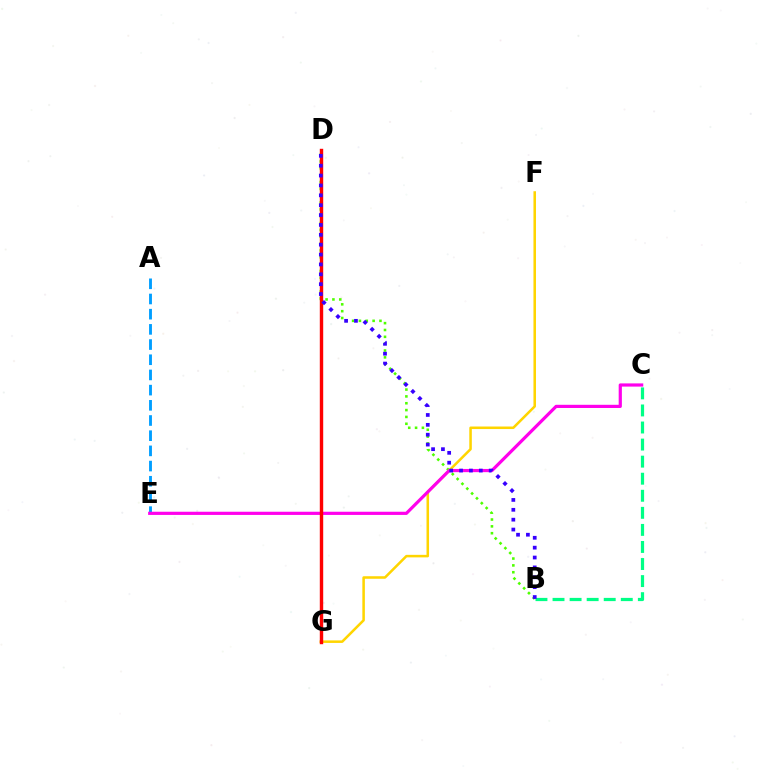{('B', 'D'): [{'color': '#4fff00', 'line_style': 'dotted', 'thickness': 1.86}, {'color': '#3700ff', 'line_style': 'dotted', 'thickness': 2.68}], ('A', 'E'): [{'color': '#009eff', 'line_style': 'dashed', 'thickness': 2.06}], ('F', 'G'): [{'color': '#ffd500', 'line_style': 'solid', 'thickness': 1.83}], ('B', 'C'): [{'color': '#00ff86', 'line_style': 'dashed', 'thickness': 2.32}], ('C', 'E'): [{'color': '#ff00ed', 'line_style': 'solid', 'thickness': 2.3}], ('D', 'G'): [{'color': '#ff0000', 'line_style': 'solid', 'thickness': 2.46}]}